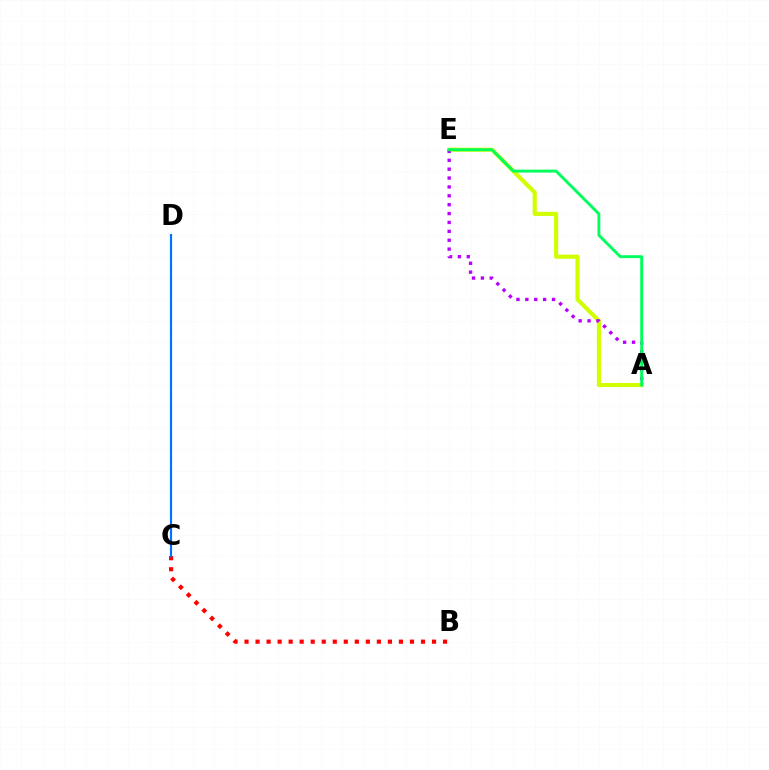{('A', 'E'): [{'color': '#d1ff00', 'line_style': 'solid', 'thickness': 2.97}, {'color': '#b900ff', 'line_style': 'dotted', 'thickness': 2.41}, {'color': '#00ff5c', 'line_style': 'solid', 'thickness': 2.09}], ('B', 'C'): [{'color': '#ff0000', 'line_style': 'dotted', 'thickness': 3.0}], ('C', 'D'): [{'color': '#0074ff', 'line_style': 'solid', 'thickness': 1.57}]}